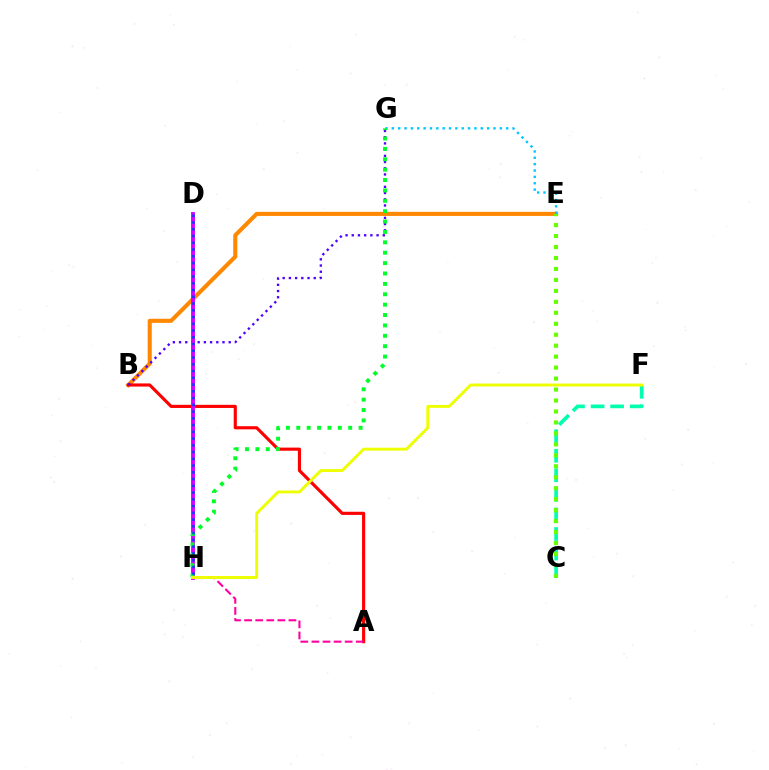{('B', 'E'): [{'color': '#ff8800', 'line_style': 'solid', 'thickness': 2.93}], ('A', 'B'): [{'color': '#ff0000', 'line_style': 'solid', 'thickness': 2.26}], ('E', 'G'): [{'color': '#00c7ff', 'line_style': 'dotted', 'thickness': 1.73}], ('C', 'F'): [{'color': '#00ffaf', 'line_style': 'dashed', 'thickness': 2.66}], ('B', 'G'): [{'color': '#4f00ff', 'line_style': 'dotted', 'thickness': 1.69}], ('A', 'H'): [{'color': '#ff00a0', 'line_style': 'dashed', 'thickness': 1.51}], ('D', 'H'): [{'color': '#d600ff', 'line_style': 'solid', 'thickness': 2.79}, {'color': '#003fff', 'line_style': 'dotted', 'thickness': 1.83}], ('C', 'E'): [{'color': '#66ff00', 'line_style': 'dotted', 'thickness': 2.98}], ('G', 'H'): [{'color': '#00ff27', 'line_style': 'dotted', 'thickness': 2.82}], ('F', 'H'): [{'color': '#eeff00', 'line_style': 'solid', 'thickness': 2.09}]}